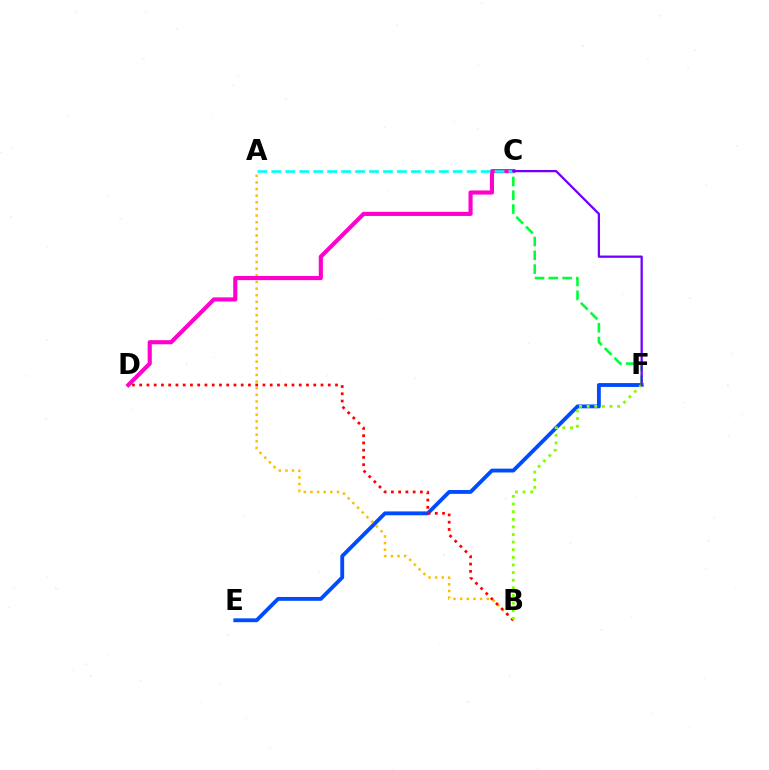{('E', 'F'): [{'color': '#004bff', 'line_style': 'solid', 'thickness': 2.77}], ('A', 'B'): [{'color': '#ffbd00', 'line_style': 'dotted', 'thickness': 1.8}], ('C', 'F'): [{'color': '#00ff39', 'line_style': 'dashed', 'thickness': 1.87}, {'color': '#7200ff', 'line_style': 'solid', 'thickness': 1.63}], ('B', 'D'): [{'color': '#ff0000', 'line_style': 'dotted', 'thickness': 1.97}], ('B', 'F'): [{'color': '#84ff00', 'line_style': 'dotted', 'thickness': 2.07}], ('C', 'D'): [{'color': '#ff00cf', 'line_style': 'solid', 'thickness': 2.97}], ('A', 'C'): [{'color': '#00fff6', 'line_style': 'dashed', 'thickness': 1.9}]}